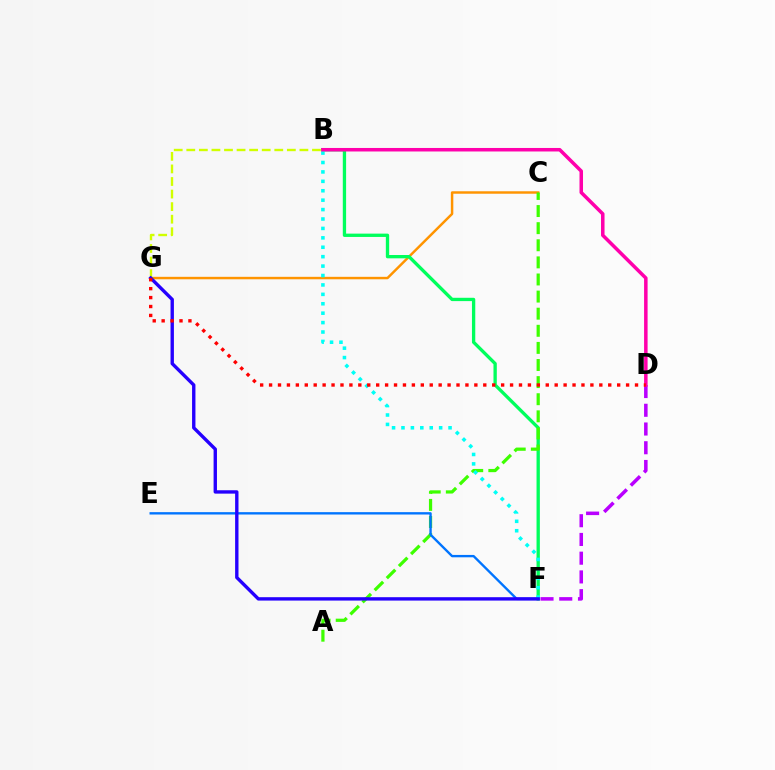{('D', 'F'): [{'color': '#b900ff', 'line_style': 'dashed', 'thickness': 2.55}], ('C', 'G'): [{'color': '#ff9400', 'line_style': 'solid', 'thickness': 1.77}], ('B', 'F'): [{'color': '#00ff5c', 'line_style': 'solid', 'thickness': 2.39}, {'color': '#00fff6', 'line_style': 'dotted', 'thickness': 2.56}], ('A', 'C'): [{'color': '#3dff00', 'line_style': 'dashed', 'thickness': 2.32}], ('E', 'F'): [{'color': '#0074ff', 'line_style': 'solid', 'thickness': 1.7}], ('B', 'G'): [{'color': '#d1ff00', 'line_style': 'dashed', 'thickness': 1.71}], ('B', 'D'): [{'color': '#ff00ac', 'line_style': 'solid', 'thickness': 2.53}], ('F', 'G'): [{'color': '#2500ff', 'line_style': 'solid', 'thickness': 2.43}], ('D', 'G'): [{'color': '#ff0000', 'line_style': 'dotted', 'thickness': 2.43}]}